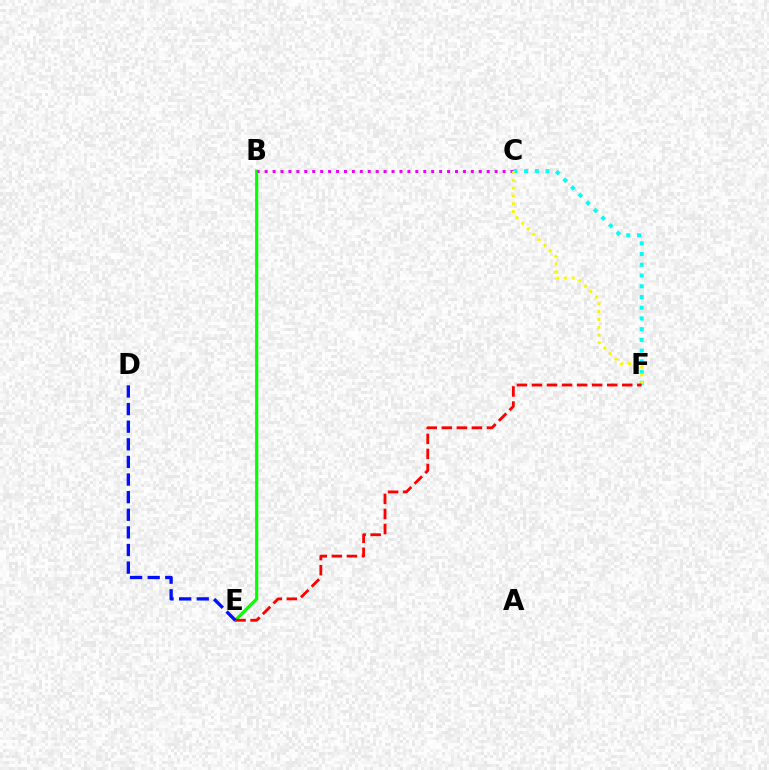{('B', 'E'): [{'color': '#08ff00', 'line_style': 'solid', 'thickness': 2.29}], ('C', 'F'): [{'color': '#00fff6', 'line_style': 'dotted', 'thickness': 2.92}, {'color': '#fcf500', 'line_style': 'dotted', 'thickness': 2.12}], ('B', 'C'): [{'color': '#ee00ff', 'line_style': 'dotted', 'thickness': 2.15}], ('E', 'F'): [{'color': '#ff0000', 'line_style': 'dashed', 'thickness': 2.04}], ('D', 'E'): [{'color': '#0010ff', 'line_style': 'dashed', 'thickness': 2.39}]}